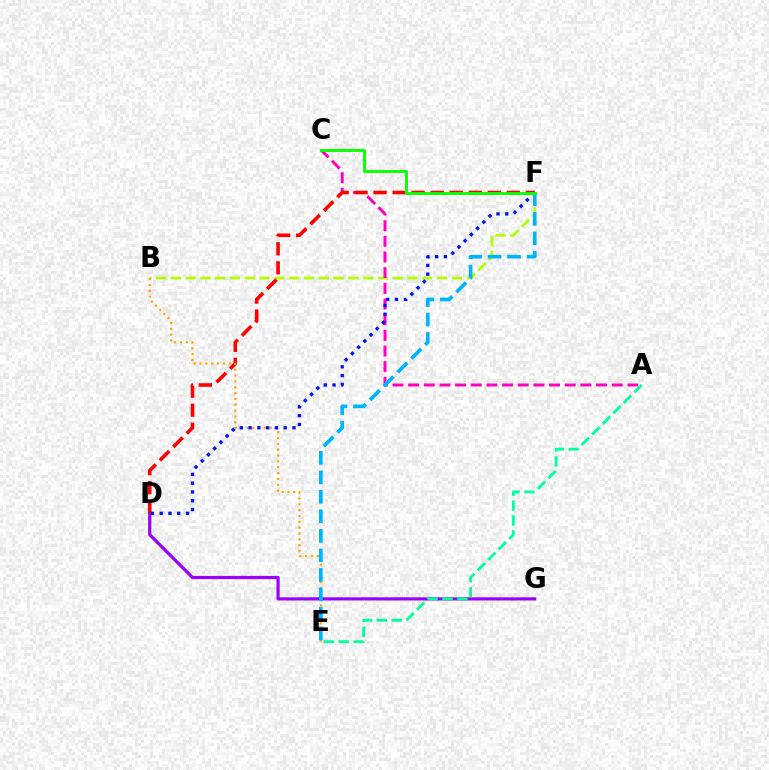{('B', 'F'): [{'color': '#b3ff00', 'line_style': 'dashed', 'thickness': 2.01}], ('A', 'C'): [{'color': '#ff00bd', 'line_style': 'dashed', 'thickness': 2.13}], ('D', 'G'): [{'color': '#9b00ff', 'line_style': 'solid', 'thickness': 2.31}], ('D', 'F'): [{'color': '#ff0000', 'line_style': 'dashed', 'thickness': 2.59}, {'color': '#0010ff', 'line_style': 'dotted', 'thickness': 2.39}], ('B', 'E'): [{'color': '#ffa500', 'line_style': 'dotted', 'thickness': 1.59}], ('A', 'E'): [{'color': '#00ff9d', 'line_style': 'dashed', 'thickness': 2.02}], ('E', 'F'): [{'color': '#00b5ff', 'line_style': 'dashed', 'thickness': 2.65}], ('C', 'F'): [{'color': '#08ff00', 'line_style': 'solid', 'thickness': 2.07}]}